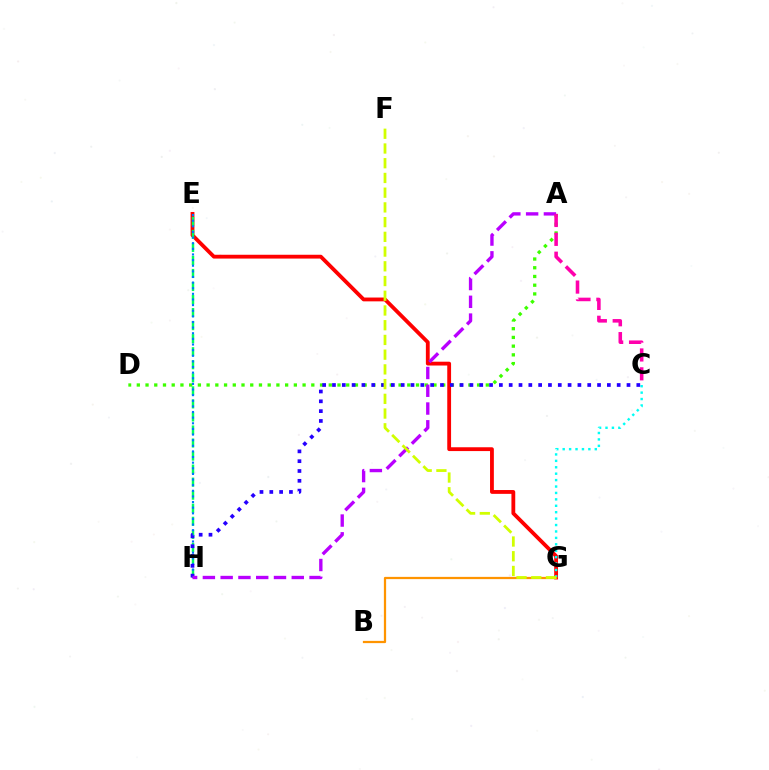{('E', 'G'): [{'color': '#ff0000', 'line_style': 'solid', 'thickness': 2.75}], ('A', 'D'): [{'color': '#3dff00', 'line_style': 'dotted', 'thickness': 2.37}], ('C', 'G'): [{'color': '#00fff6', 'line_style': 'dotted', 'thickness': 1.74}], ('E', 'H'): [{'color': '#00ff5c', 'line_style': 'dashed', 'thickness': 1.77}, {'color': '#0074ff', 'line_style': 'dotted', 'thickness': 1.53}], ('B', 'G'): [{'color': '#ff9400', 'line_style': 'solid', 'thickness': 1.61}], ('C', 'H'): [{'color': '#2500ff', 'line_style': 'dotted', 'thickness': 2.67}], ('A', 'H'): [{'color': '#b900ff', 'line_style': 'dashed', 'thickness': 2.41}], ('A', 'C'): [{'color': '#ff00ac', 'line_style': 'dashed', 'thickness': 2.56}], ('F', 'G'): [{'color': '#d1ff00', 'line_style': 'dashed', 'thickness': 2.0}]}